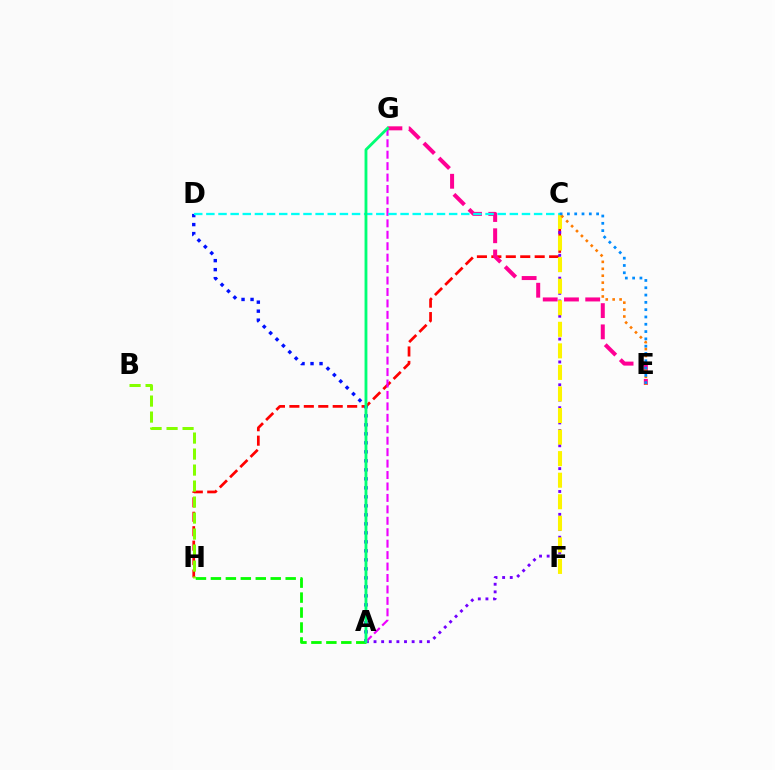{('C', 'H'): [{'color': '#ff0000', 'line_style': 'dashed', 'thickness': 1.96}], ('A', 'H'): [{'color': '#08ff00', 'line_style': 'dashed', 'thickness': 2.03}], ('E', 'G'): [{'color': '#ff0094', 'line_style': 'dashed', 'thickness': 2.89}], ('A', 'D'): [{'color': '#0010ff', 'line_style': 'dotted', 'thickness': 2.45}], ('A', 'C'): [{'color': '#7200ff', 'line_style': 'dotted', 'thickness': 2.07}], ('C', 'F'): [{'color': '#fcf500', 'line_style': 'dashed', 'thickness': 2.93}], ('B', 'H'): [{'color': '#84ff00', 'line_style': 'dashed', 'thickness': 2.17}], ('C', 'E'): [{'color': '#ff7c00', 'line_style': 'dotted', 'thickness': 1.88}, {'color': '#008cff', 'line_style': 'dotted', 'thickness': 1.98}], ('A', 'G'): [{'color': '#ee00ff', 'line_style': 'dashed', 'thickness': 1.55}, {'color': '#00ff74', 'line_style': 'solid', 'thickness': 2.04}], ('C', 'D'): [{'color': '#00fff6', 'line_style': 'dashed', 'thickness': 1.65}]}